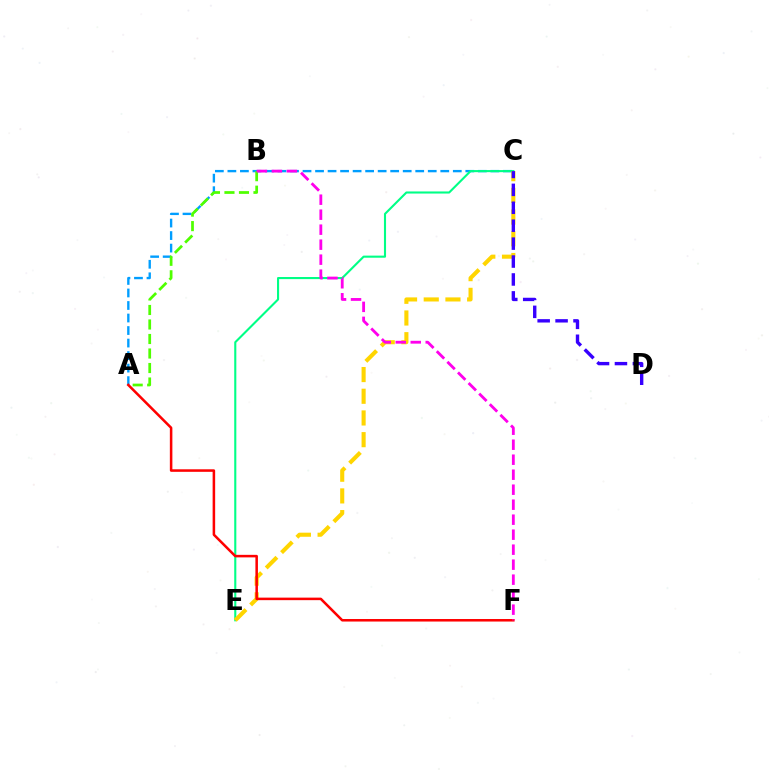{('A', 'C'): [{'color': '#009eff', 'line_style': 'dashed', 'thickness': 1.7}], ('C', 'E'): [{'color': '#00ff86', 'line_style': 'solid', 'thickness': 1.52}, {'color': '#ffd500', 'line_style': 'dashed', 'thickness': 2.95}], ('A', 'F'): [{'color': '#ff0000', 'line_style': 'solid', 'thickness': 1.82}], ('A', 'B'): [{'color': '#4fff00', 'line_style': 'dashed', 'thickness': 1.97}], ('B', 'F'): [{'color': '#ff00ed', 'line_style': 'dashed', 'thickness': 2.04}], ('C', 'D'): [{'color': '#3700ff', 'line_style': 'dashed', 'thickness': 2.43}]}